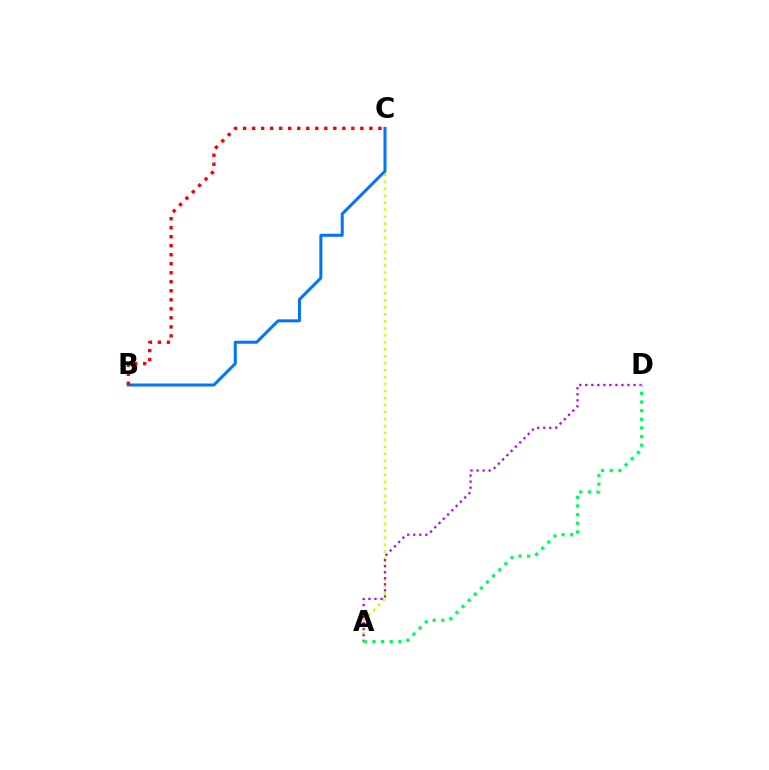{('A', 'C'): [{'color': '#d1ff00', 'line_style': 'dotted', 'thickness': 1.9}], ('B', 'C'): [{'color': '#0074ff', 'line_style': 'solid', 'thickness': 2.16}, {'color': '#ff0000', 'line_style': 'dotted', 'thickness': 2.45}], ('A', 'D'): [{'color': '#b900ff', 'line_style': 'dotted', 'thickness': 1.64}, {'color': '#00ff5c', 'line_style': 'dotted', 'thickness': 2.35}]}